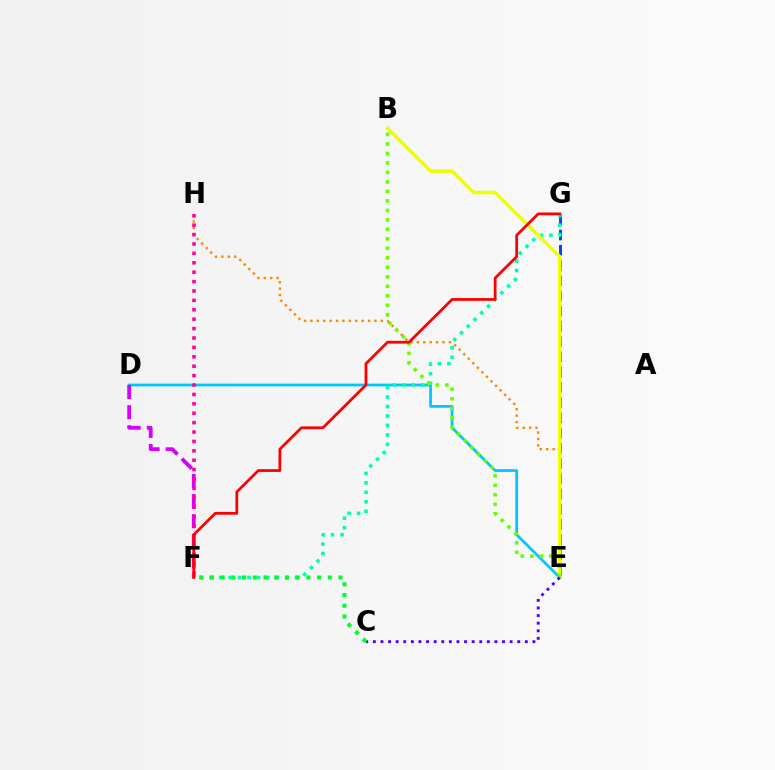{('D', 'E'): [{'color': '#00c7ff', 'line_style': 'solid', 'thickness': 1.99}], ('E', 'H'): [{'color': '#ff8800', 'line_style': 'dotted', 'thickness': 1.74}], ('E', 'G'): [{'color': '#003fff', 'line_style': 'dashed', 'thickness': 2.07}], ('F', 'G'): [{'color': '#00ffaf', 'line_style': 'dotted', 'thickness': 2.58}, {'color': '#ff0000', 'line_style': 'solid', 'thickness': 1.99}], ('D', 'F'): [{'color': '#d600ff', 'line_style': 'dashed', 'thickness': 2.74}], ('B', 'E'): [{'color': '#eeff00', 'line_style': 'solid', 'thickness': 2.56}, {'color': '#66ff00', 'line_style': 'dotted', 'thickness': 2.58}], ('F', 'H'): [{'color': '#ff00a0', 'line_style': 'dotted', 'thickness': 2.55}], ('C', 'E'): [{'color': '#4f00ff', 'line_style': 'dotted', 'thickness': 2.06}], ('C', 'F'): [{'color': '#00ff27', 'line_style': 'dotted', 'thickness': 2.91}]}